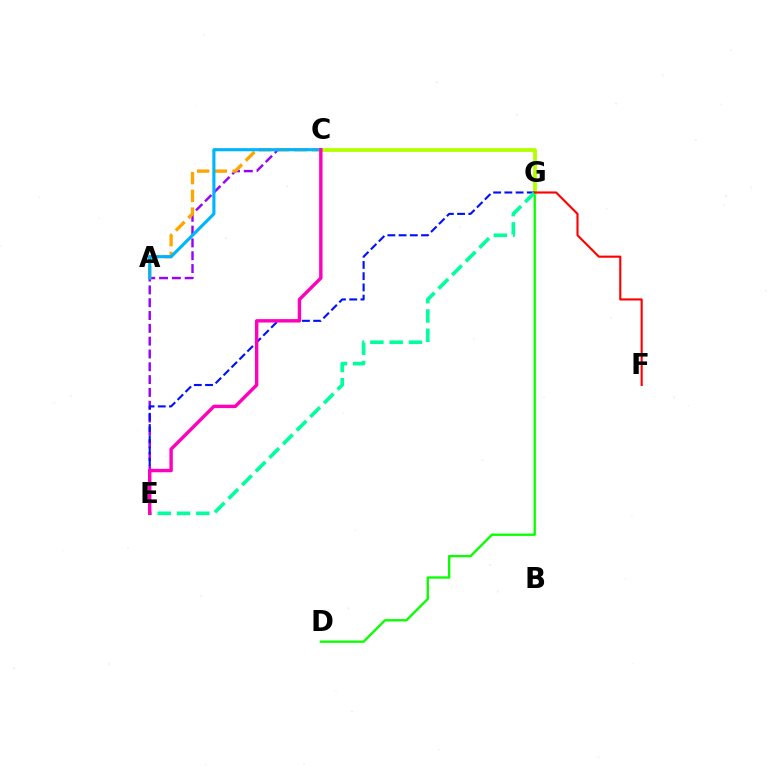{('C', 'E'): [{'color': '#9b00ff', 'line_style': 'dashed', 'thickness': 1.74}, {'color': '#ff00bd', 'line_style': 'solid', 'thickness': 2.45}], ('A', 'C'): [{'color': '#ffa500', 'line_style': 'dashed', 'thickness': 2.41}, {'color': '#00b5ff', 'line_style': 'solid', 'thickness': 2.25}], ('D', 'G'): [{'color': '#08ff00', 'line_style': 'solid', 'thickness': 1.68}], ('C', 'G'): [{'color': '#b3ff00', 'line_style': 'solid', 'thickness': 2.74}], ('E', 'G'): [{'color': '#0010ff', 'line_style': 'dashed', 'thickness': 1.52}, {'color': '#00ff9d', 'line_style': 'dashed', 'thickness': 2.62}], ('F', 'G'): [{'color': '#ff0000', 'line_style': 'solid', 'thickness': 1.53}]}